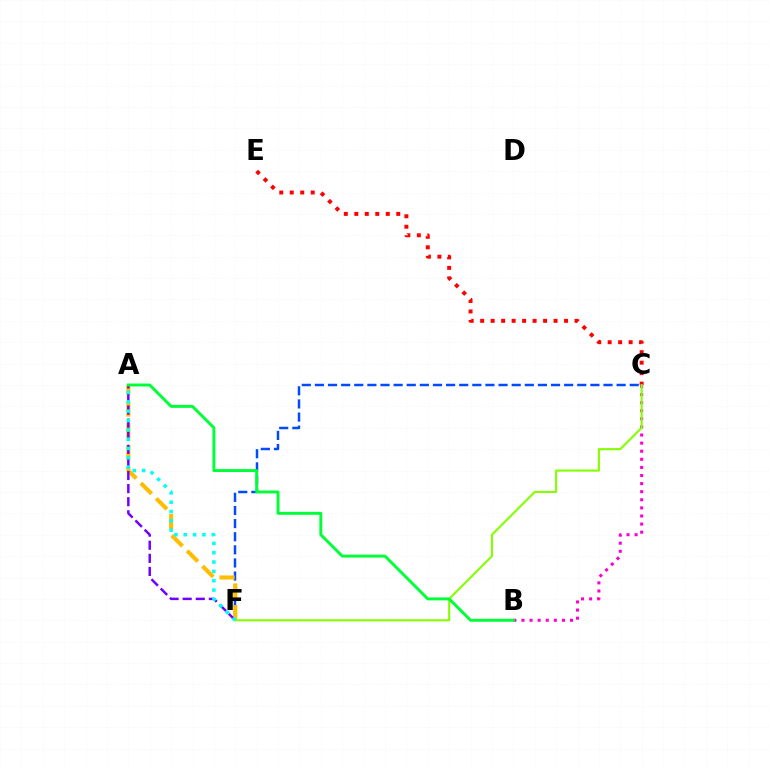{('C', 'F'): [{'color': '#004bff', 'line_style': 'dashed', 'thickness': 1.78}, {'color': '#84ff00', 'line_style': 'solid', 'thickness': 1.51}], ('C', 'E'): [{'color': '#ff0000', 'line_style': 'dotted', 'thickness': 2.85}], ('A', 'F'): [{'color': '#ffbd00', 'line_style': 'dashed', 'thickness': 2.95}, {'color': '#7200ff', 'line_style': 'dashed', 'thickness': 1.78}, {'color': '#00fff6', 'line_style': 'dotted', 'thickness': 2.54}], ('B', 'C'): [{'color': '#ff00cf', 'line_style': 'dotted', 'thickness': 2.2}], ('A', 'B'): [{'color': '#00ff39', 'line_style': 'solid', 'thickness': 2.12}]}